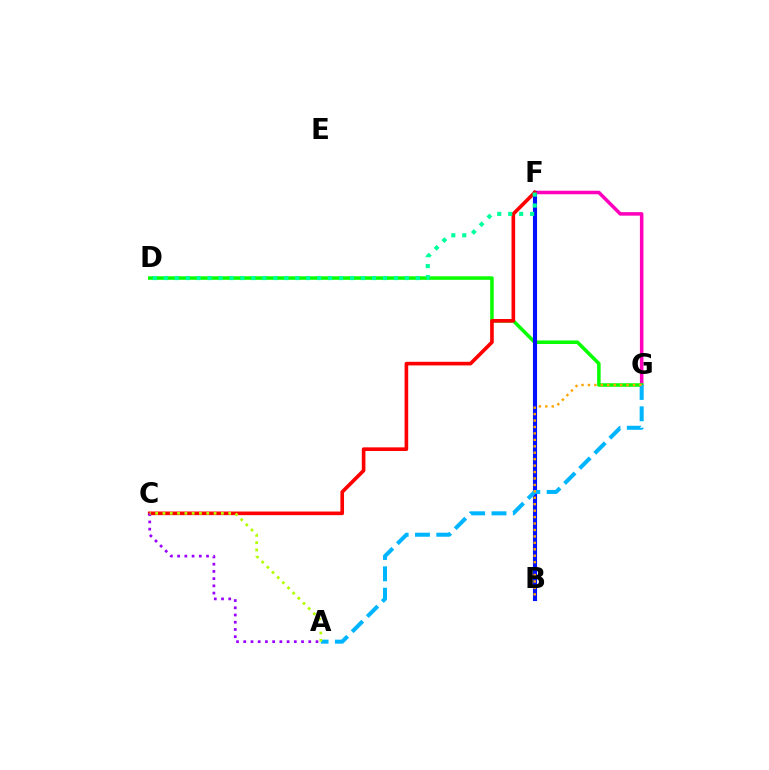{('F', 'G'): [{'color': '#ff00bd', 'line_style': 'solid', 'thickness': 2.54}], ('D', 'G'): [{'color': '#08ff00', 'line_style': 'solid', 'thickness': 2.53}], ('B', 'F'): [{'color': '#0010ff', 'line_style': 'solid', 'thickness': 2.96}], ('A', 'G'): [{'color': '#00b5ff', 'line_style': 'dashed', 'thickness': 2.9}], ('C', 'F'): [{'color': '#ff0000', 'line_style': 'solid', 'thickness': 2.61}], ('B', 'G'): [{'color': '#ffa500', 'line_style': 'dotted', 'thickness': 1.75}], ('D', 'F'): [{'color': '#00ff9d', 'line_style': 'dotted', 'thickness': 2.98}], ('A', 'C'): [{'color': '#9b00ff', 'line_style': 'dotted', 'thickness': 1.96}, {'color': '#b3ff00', 'line_style': 'dotted', 'thickness': 1.98}]}